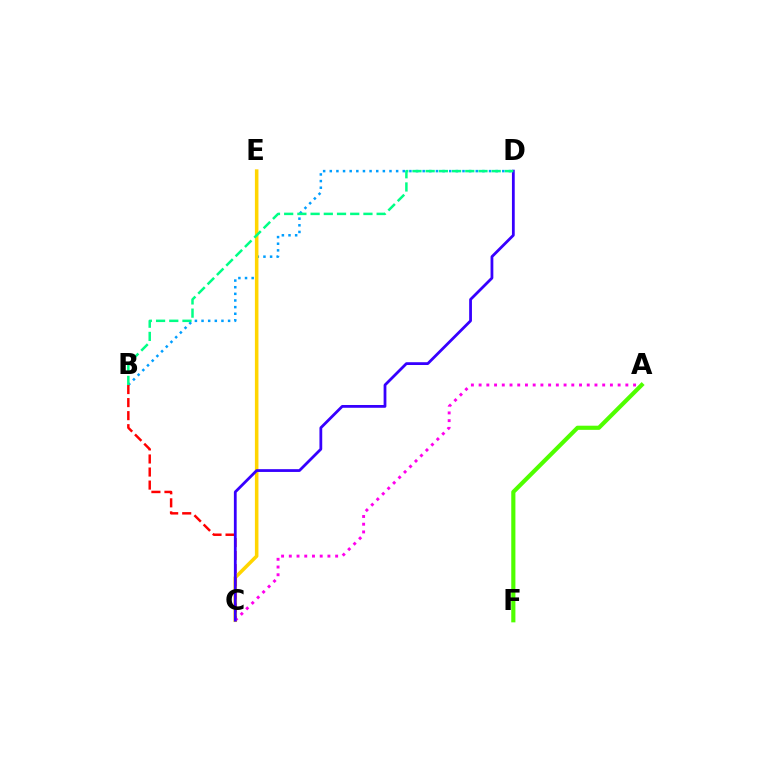{('B', 'D'): [{'color': '#009eff', 'line_style': 'dotted', 'thickness': 1.8}, {'color': '#00ff86', 'line_style': 'dashed', 'thickness': 1.79}], ('C', 'E'): [{'color': '#ffd500', 'line_style': 'solid', 'thickness': 2.55}], ('B', 'C'): [{'color': '#ff0000', 'line_style': 'dashed', 'thickness': 1.77}], ('A', 'C'): [{'color': '#ff00ed', 'line_style': 'dotted', 'thickness': 2.1}], ('C', 'D'): [{'color': '#3700ff', 'line_style': 'solid', 'thickness': 2.0}], ('A', 'F'): [{'color': '#4fff00', 'line_style': 'solid', 'thickness': 2.99}]}